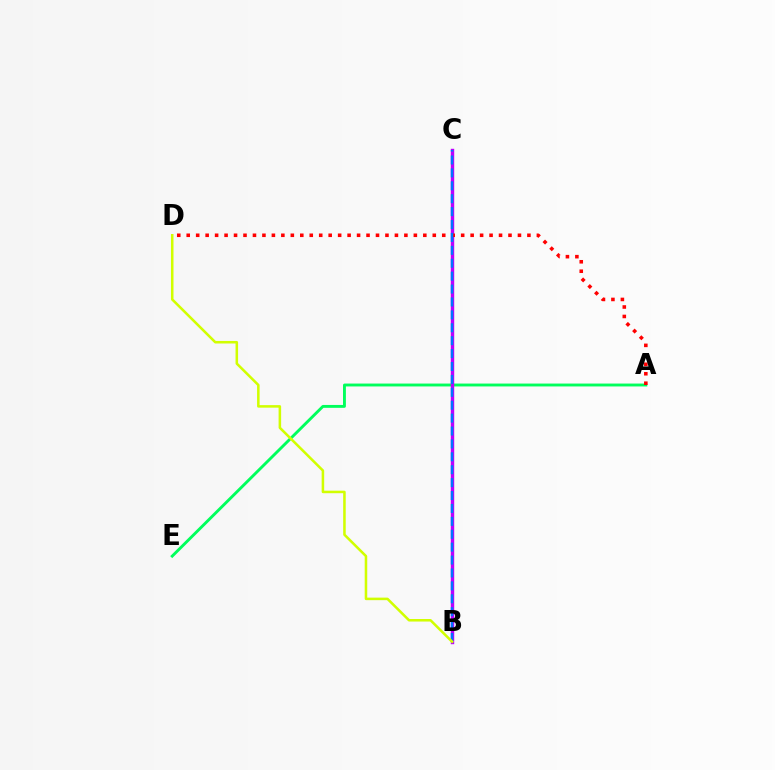{('A', 'E'): [{'color': '#00ff5c', 'line_style': 'solid', 'thickness': 2.07}], ('B', 'C'): [{'color': '#b900ff', 'line_style': 'solid', 'thickness': 2.46}, {'color': '#0074ff', 'line_style': 'dashed', 'thickness': 1.75}], ('A', 'D'): [{'color': '#ff0000', 'line_style': 'dotted', 'thickness': 2.57}], ('B', 'D'): [{'color': '#d1ff00', 'line_style': 'solid', 'thickness': 1.83}]}